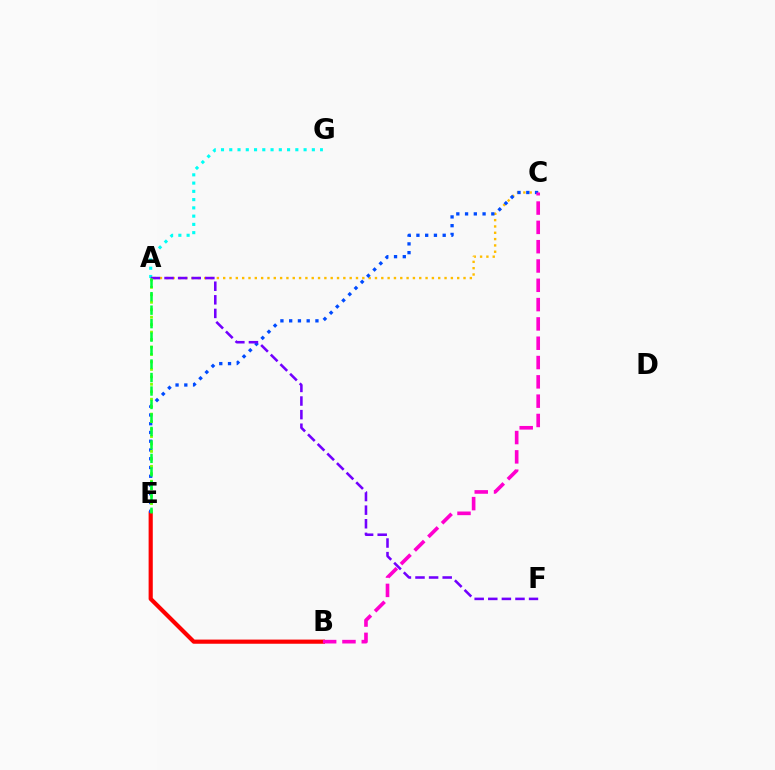{('A', 'G'): [{'color': '#00fff6', 'line_style': 'dotted', 'thickness': 2.24}], ('B', 'E'): [{'color': '#ff0000', 'line_style': 'solid', 'thickness': 3.0}], ('A', 'C'): [{'color': '#ffbd00', 'line_style': 'dotted', 'thickness': 1.72}], ('C', 'E'): [{'color': '#004bff', 'line_style': 'dotted', 'thickness': 2.38}], ('A', 'F'): [{'color': '#7200ff', 'line_style': 'dashed', 'thickness': 1.85}], ('A', 'E'): [{'color': '#84ff00', 'line_style': 'dotted', 'thickness': 2.03}, {'color': '#00ff39', 'line_style': 'dashed', 'thickness': 1.83}], ('B', 'C'): [{'color': '#ff00cf', 'line_style': 'dashed', 'thickness': 2.62}]}